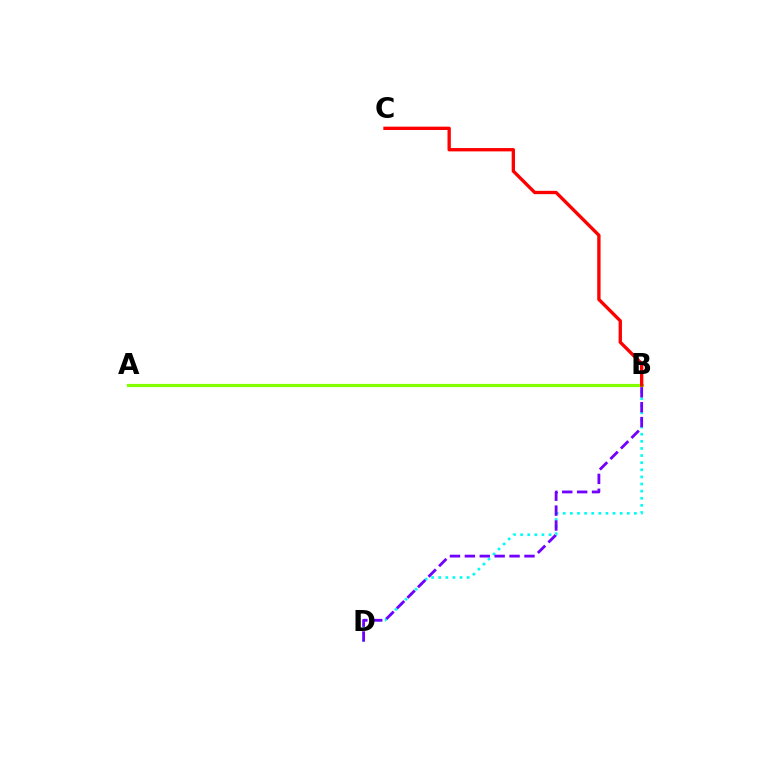{('A', 'B'): [{'color': '#84ff00', 'line_style': 'solid', 'thickness': 2.31}], ('B', 'D'): [{'color': '#00fff6', 'line_style': 'dotted', 'thickness': 1.93}, {'color': '#7200ff', 'line_style': 'dashed', 'thickness': 2.02}], ('B', 'C'): [{'color': '#ff0000', 'line_style': 'solid', 'thickness': 2.4}]}